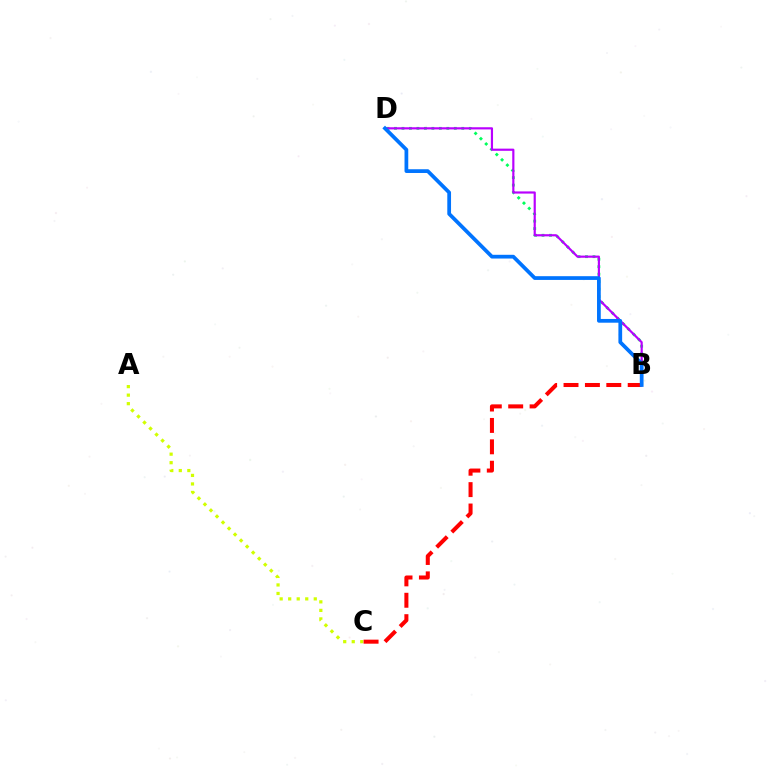{('A', 'C'): [{'color': '#d1ff00', 'line_style': 'dotted', 'thickness': 2.32}], ('B', 'D'): [{'color': '#00ff5c', 'line_style': 'dotted', 'thickness': 2.03}, {'color': '#b900ff', 'line_style': 'solid', 'thickness': 1.57}, {'color': '#0074ff', 'line_style': 'solid', 'thickness': 2.69}], ('B', 'C'): [{'color': '#ff0000', 'line_style': 'dashed', 'thickness': 2.91}]}